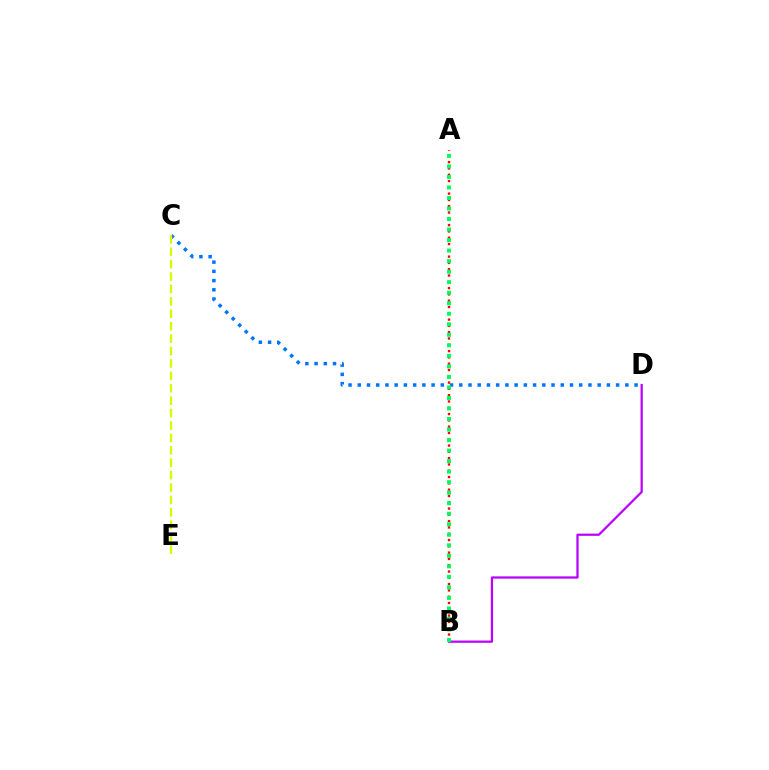{('A', 'B'): [{'color': '#ff0000', 'line_style': 'dotted', 'thickness': 1.71}, {'color': '#00ff5c', 'line_style': 'dotted', 'thickness': 2.86}], ('C', 'D'): [{'color': '#0074ff', 'line_style': 'dotted', 'thickness': 2.51}], ('B', 'D'): [{'color': '#b900ff', 'line_style': 'solid', 'thickness': 1.61}], ('C', 'E'): [{'color': '#d1ff00', 'line_style': 'dashed', 'thickness': 1.69}]}